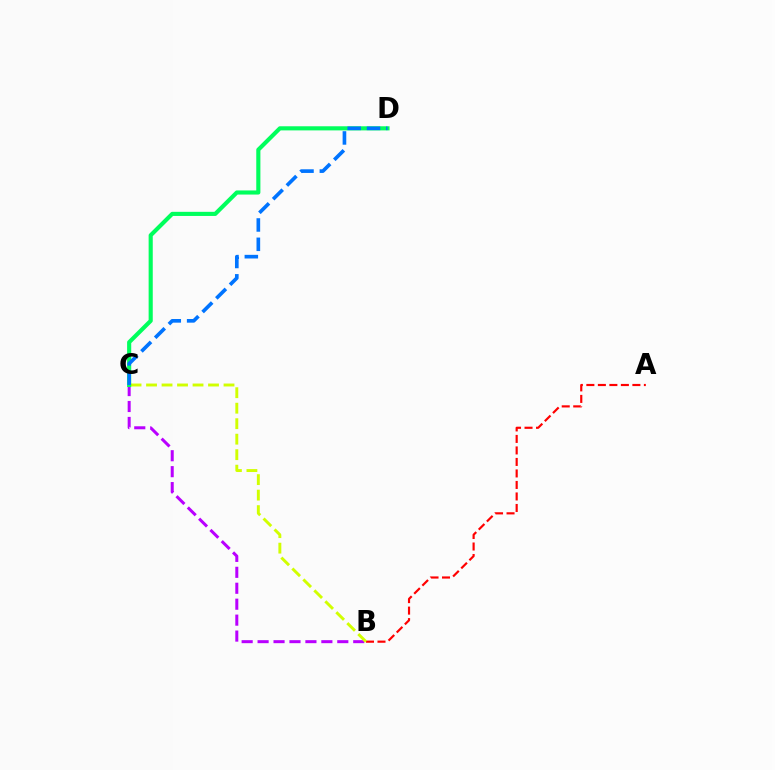{('A', 'B'): [{'color': '#ff0000', 'line_style': 'dashed', 'thickness': 1.56}], ('B', 'C'): [{'color': '#b900ff', 'line_style': 'dashed', 'thickness': 2.17}, {'color': '#d1ff00', 'line_style': 'dashed', 'thickness': 2.1}], ('C', 'D'): [{'color': '#00ff5c', 'line_style': 'solid', 'thickness': 2.97}, {'color': '#0074ff', 'line_style': 'dashed', 'thickness': 2.63}]}